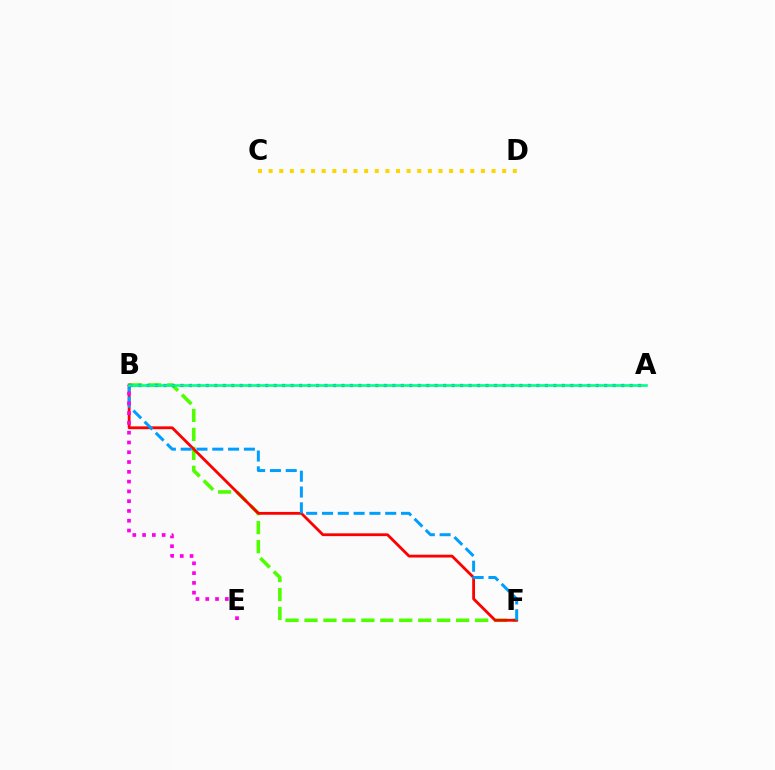{('B', 'F'): [{'color': '#4fff00', 'line_style': 'dashed', 'thickness': 2.58}, {'color': '#ff0000', 'line_style': 'solid', 'thickness': 2.02}, {'color': '#009eff', 'line_style': 'dashed', 'thickness': 2.15}], ('B', 'E'): [{'color': '#ff00ed', 'line_style': 'dotted', 'thickness': 2.66}], ('A', 'B'): [{'color': '#3700ff', 'line_style': 'dotted', 'thickness': 2.3}, {'color': '#00ff86', 'line_style': 'solid', 'thickness': 1.89}], ('C', 'D'): [{'color': '#ffd500', 'line_style': 'dotted', 'thickness': 2.88}]}